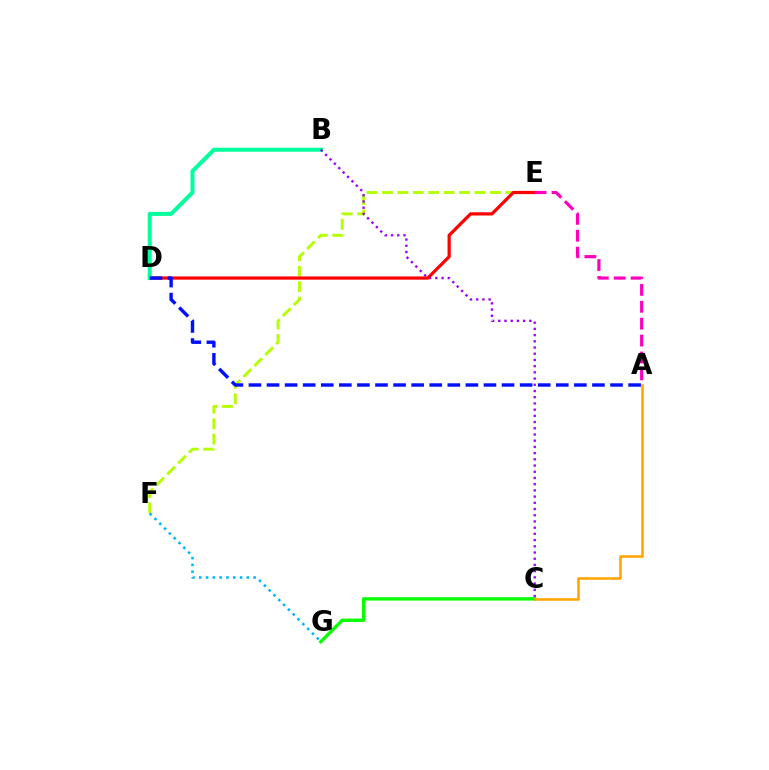{('E', 'F'): [{'color': '#b3ff00', 'line_style': 'dashed', 'thickness': 2.09}], ('D', 'E'): [{'color': '#ff0000', 'line_style': 'solid', 'thickness': 2.32}], ('C', 'G'): [{'color': '#08ff00', 'line_style': 'solid', 'thickness': 2.42}], ('B', 'D'): [{'color': '#00ff9d', 'line_style': 'solid', 'thickness': 2.9}], ('A', 'D'): [{'color': '#0010ff', 'line_style': 'dashed', 'thickness': 2.46}], ('A', 'C'): [{'color': '#ffa500', 'line_style': 'solid', 'thickness': 1.85}], ('F', 'G'): [{'color': '#00b5ff', 'line_style': 'dotted', 'thickness': 1.85}], ('B', 'C'): [{'color': '#9b00ff', 'line_style': 'dotted', 'thickness': 1.69}], ('A', 'E'): [{'color': '#ff00bd', 'line_style': 'dashed', 'thickness': 2.3}]}